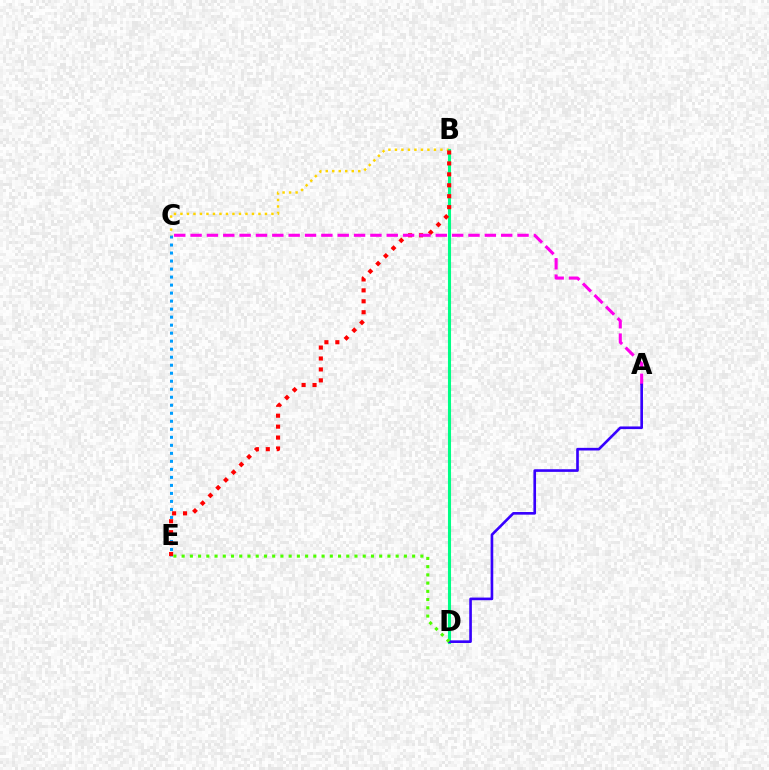{('C', 'E'): [{'color': '#009eff', 'line_style': 'dotted', 'thickness': 2.18}], ('B', 'C'): [{'color': '#ffd500', 'line_style': 'dotted', 'thickness': 1.77}], ('B', 'D'): [{'color': '#00ff86', 'line_style': 'solid', 'thickness': 2.22}], ('B', 'E'): [{'color': '#ff0000', 'line_style': 'dotted', 'thickness': 2.97}], ('A', 'C'): [{'color': '#ff00ed', 'line_style': 'dashed', 'thickness': 2.22}], ('A', 'D'): [{'color': '#3700ff', 'line_style': 'solid', 'thickness': 1.9}], ('D', 'E'): [{'color': '#4fff00', 'line_style': 'dotted', 'thickness': 2.24}]}